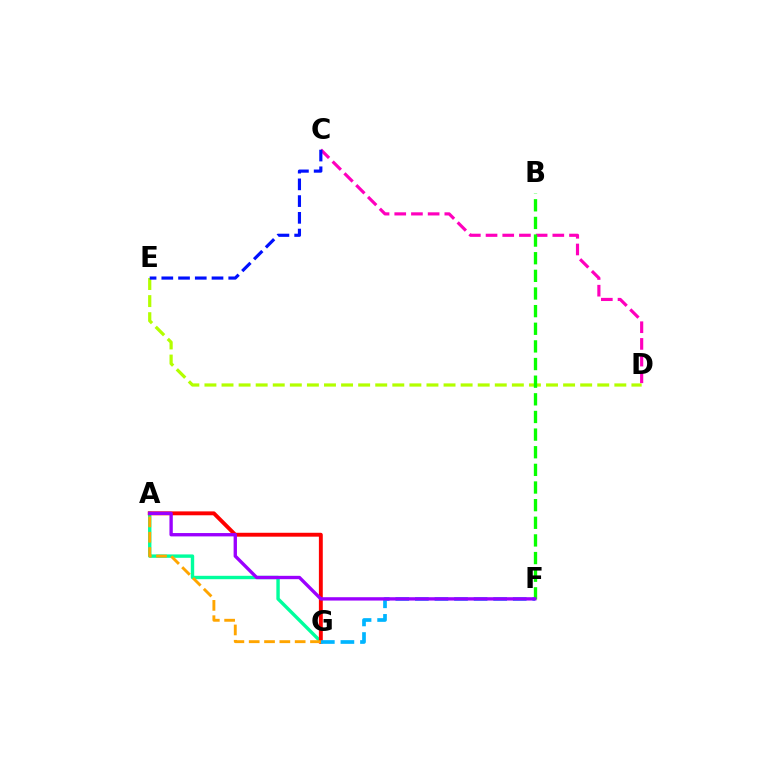{('A', 'G'): [{'color': '#00ff9d', 'line_style': 'solid', 'thickness': 2.45}, {'color': '#ff0000', 'line_style': 'solid', 'thickness': 2.8}, {'color': '#ffa500', 'line_style': 'dashed', 'thickness': 2.08}], ('D', 'E'): [{'color': '#b3ff00', 'line_style': 'dashed', 'thickness': 2.32}], ('F', 'G'): [{'color': '#00b5ff', 'line_style': 'dashed', 'thickness': 2.66}], ('C', 'D'): [{'color': '#ff00bd', 'line_style': 'dashed', 'thickness': 2.27}], ('C', 'E'): [{'color': '#0010ff', 'line_style': 'dashed', 'thickness': 2.27}], ('B', 'F'): [{'color': '#08ff00', 'line_style': 'dashed', 'thickness': 2.4}], ('A', 'F'): [{'color': '#9b00ff', 'line_style': 'solid', 'thickness': 2.41}]}